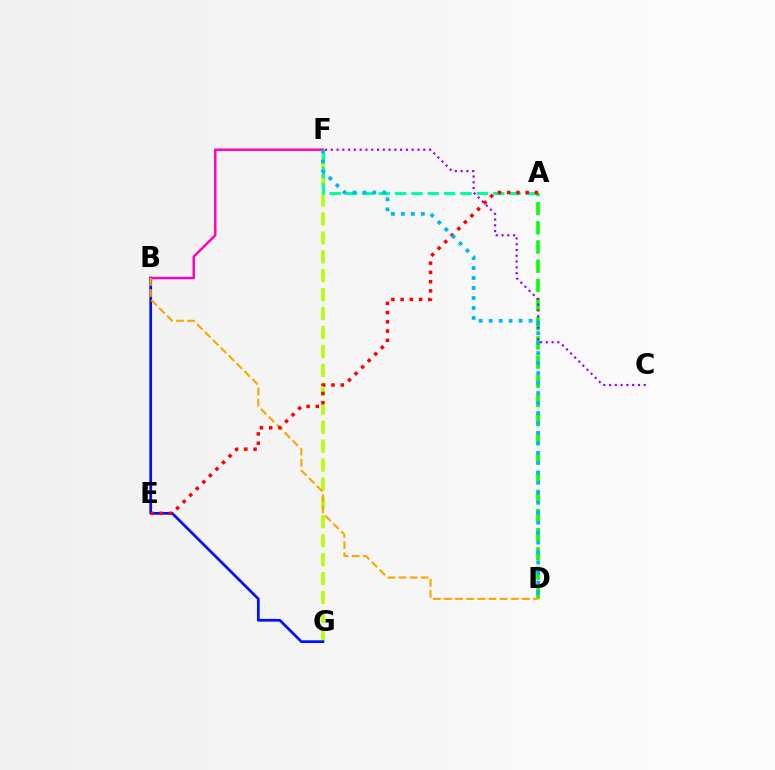{('F', 'G'): [{'color': '#b3ff00', 'line_style': 'dashed', 'thickness': 2.57}], ('A', 'F'): [{'color': '#00ff9d', 'line_style': 'dashed', 'thickness': 2.22}], ('A', 'D'): [{'color': '#08ff00', 'line_style': 'dashed', 'thickness': 2.61}], ('C', 'F'): [{'color': '#9b00ff', 'line_style': 'dotted', 'thickness': 1.57}], ('B', 'G'): [{'color': '#0010ff', 'line_style': 'solid', 'thickness': 1.96}], ('B', 'F'): [{'color': '#ff00bd', 'line_style': 'solid', 'thickness': 1.76}], ('B', 'D'): [{'color': '#ffa500', 'line_style': 'dashed', 'thickness': 1.51}], ('A', 'E'): [{'color': '#ff0000', 'line_style': 'dotted', 'thickness': 2.51}], ('D', 'F'): [{'color': '#00b5ff', 'line_style': 'dotted', 'thickness': 2.71}]}